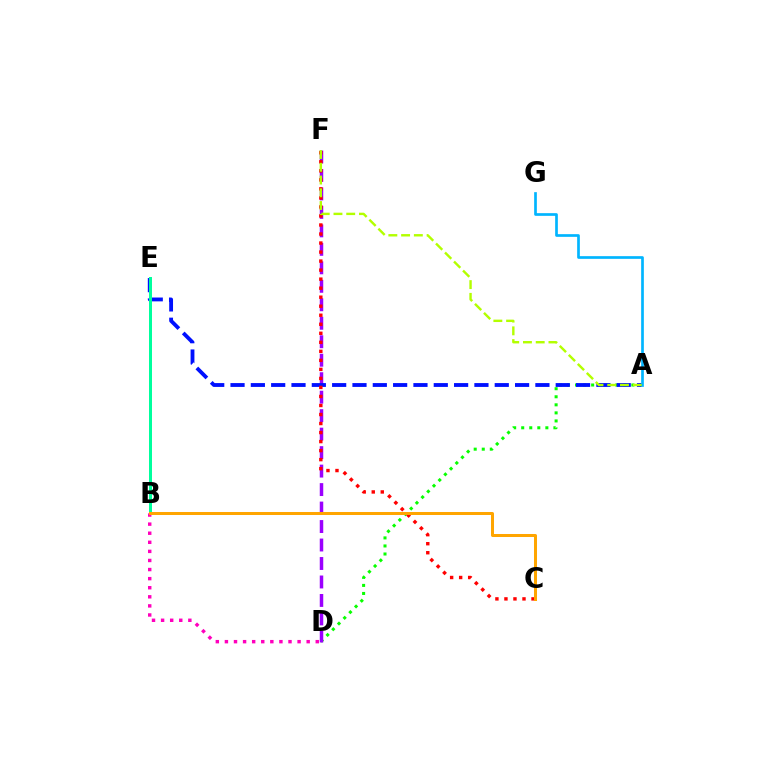{('A', 'D'): [{'color': '#08ff00', 'line_style': 'dotted', 'thickness': 2.19}], ('D', 'F'): [{'color': '#9b00ff', 'line_style': 'dashed', 'thickness': 2.51}], ('B', 'D'): [{'color': '#ff00bd', 'line_style': 'dotted', 'thickness': 2.47}], ('A', 'E'): [{'color': '#0010ff', 'line_style': 'dashed', 'thickness': 2.76}], ('C', 'F'): [{'color': '#ff0000', 'line_style': 'dotted', 'thickness': 2.45}], ('B', 'E'): [{'color': '#00ff9d', 'line_style': 'solid', 'thickness': 2.16}], ('A', 'G'): [{'color': '#00b5ff', 'line_style': 'solid', 'thickness': 1.93}], ('B', 'C'): [{'color': '#ffa500', 'line_style': 'solid', 'thickness': 2.17}], ('A', 'F'): [{'color': '#b3ff00', 'line_style': 'dashed', 'thickness': 1.73}]}